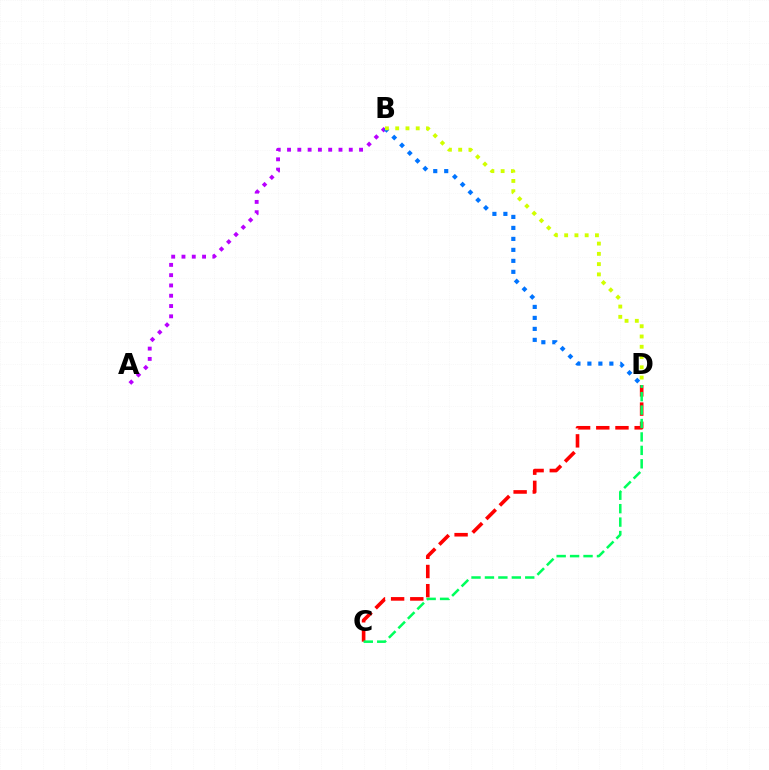{('A', 'B'): [{'color': '#b900ff', 'line_style': 'dotted', 'thickness': 2.8}], ('B', 'D'): [{'color': '#0074ff', 'line_style': 'dotted', 'thickness': 2.98}, {'color': '#d1ff00', 'line_style': 'dotted', 'thickness': 2.79}], ('C', 'D'): [{'color': '#ff0000', 'line_style': 'dashed', 'thickness': 2.61}, {'color': '#00ff5c', 'line_style': 'dashed', 'thickness': 1.82}]}